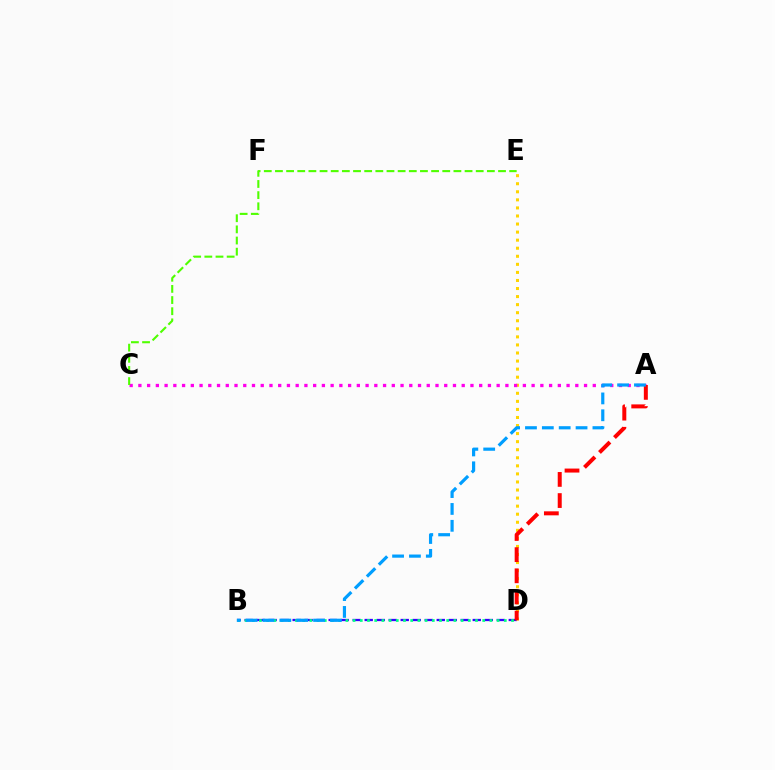{('B', 'D'): [{'color': '#3700ff', 'line_style': 'dashed', 'thickness': 1.63}, {'color': '#00ff86', 'line_style': 'dotted', 'thickness': 1.96}], ('D', 'E'): [{'color': '#ffd500', 'line_style': 'dotted', 'thickness': 2.19}], ('A', 'C'): [{'color': '#ff00ed', 'line_style': 'dotted', 'thickness': 2.37}], ('A', 'D'): [{'color': '#ff0000', 'line_style': 'dashed', 'thickness': 2.87}], ('C', 'E'): [{'color': '#4fff00', 'line_style': 'dashed', 'thickness': 1.52}], ('A', 'B'): [{'color': '#009eff', 'line_style': 'dashed', 'thickness': 2.29}]}